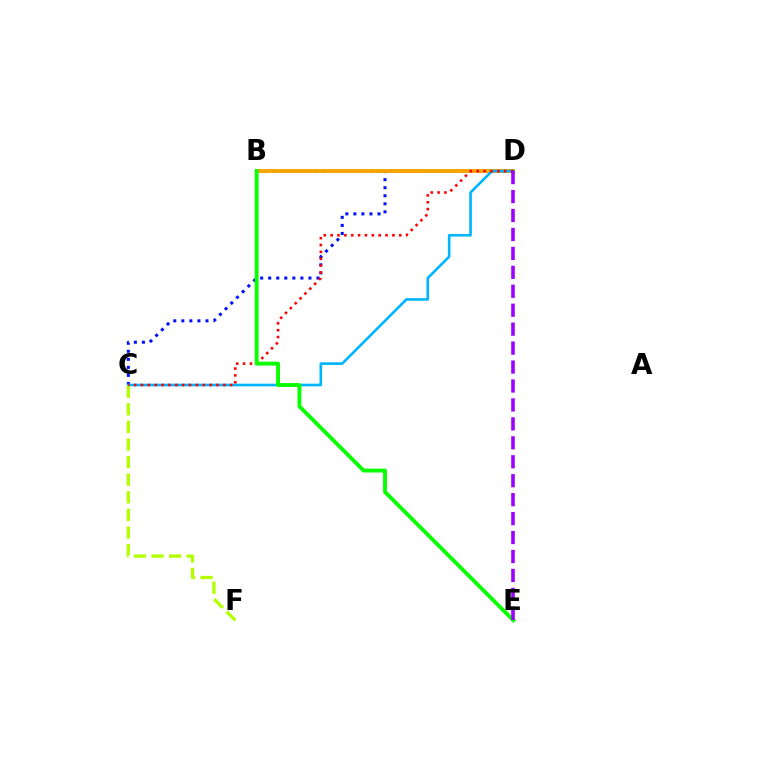{('B', 'D'): [{'color': '#00ff9d', 'line_style': 'solid', 'thickness': 2.71}, {'color': '#ff00bd', 'line_style': 'dotted', 'thickness': 2.23}, {'color': '#ffa500', 'line_style': 'solid', 'thickness': 2.81}], ('C', 'D'): [{'color': '#0010ff', 'line_style': 'dotted', 'thickness': 2.19}, {'color': '#00b5ff', 'line_style': 'solid', 'thickness': 1.9}, {'color': '#ff0000', 'line_style': 'dotted', 'thickness': 1.86}], ('C', 'F'): [{'color': '#b3ff00', 'line_style': 'dashed', 'thickness': 2.39}], ('B', 'E'): [{'color': '#08ff00', 'line_style': 'solid', 'thickness': 2.79}], ('D', 'E'): [{'color': '#9b00ff', 'line_style': 'dashed', 'thickness': 2.57}]}